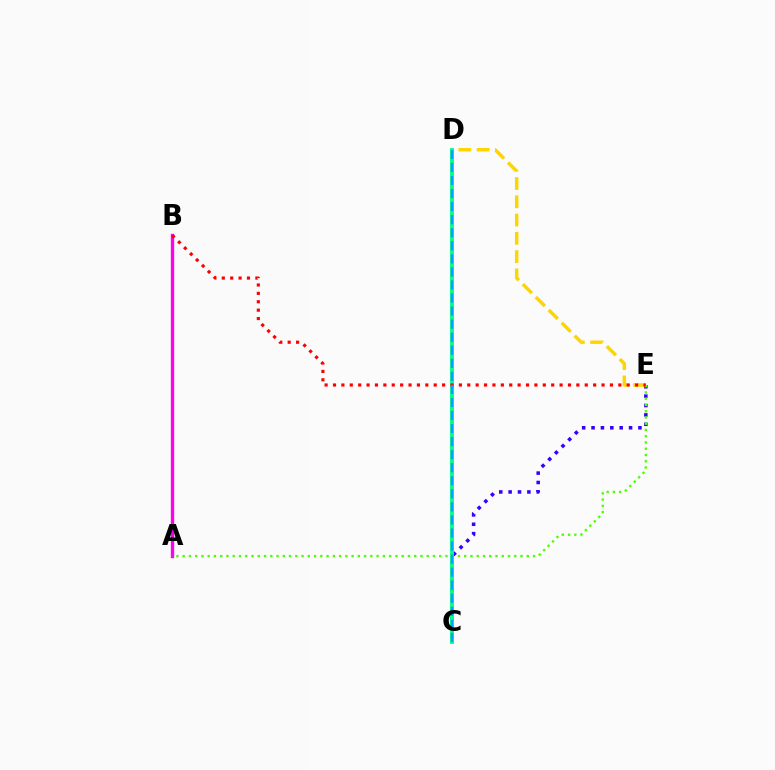{('A', 'B'): [{'color': '#ff00ed', 'line_style': 'solid', 'thickness': 2.41}], ('C', 'E'): [{'color': '#3700ff', 'line_style': 'dotted', 'thickness': 2.55}], ('A', 'E'): [{'color': '#4fff00', 'line_style': 'dotted', 'thickness': 1.7}], ('D', 'E'): [{'color': '#ffd500', 'line_style': 'dashed', 'thickness': 2.48}], ('C', 'D'): [{'color': '#00ff86', 'line_style': 'solid', 'thickness': 2.78}, {'color': '#009eff', 'line_style': 'dashed', 'thickness': 1.77}], ('B', 'E'): [{'color': '#ff0000', 'line_style': 'dotted', 'thickness': 2.28}]}